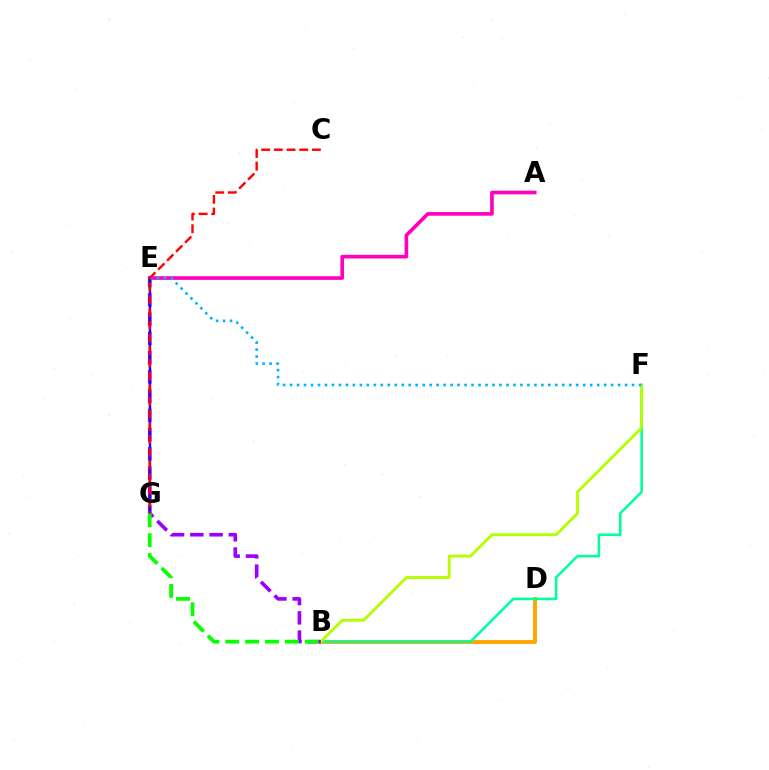{('B', 'D'): [{'color': '#ffa500', 'line_style': 'solid', 'thickness': 2.8}], ('B', 'F'): [{'color': '#00ff9d', 'line_style': 'solid', 'thickness': 1.83}, {'color': '#b3ff00', 'line_style': 'solid', 'thickness': 2.06}], ('B', 'E'): [{'color': '#9b00ff', 'line_style': 'dashed', 'thickness': 2.61}], ('A', 'E'): [{'color': '#ff00bd', 'line_style': 'solid', 'thickness': 2.62}], ('E', 'G'): [{'color': '#0010ff', 'line_style': 'solid', 'thickness': 1.76}], ('B', 'G'): [{'color': '#08ff00', 'line_style': 'dashed', 'thickness': 2.7}], ('E', 'F'): [{'color': '#00b5ff', 'line_style': 'dotted', 'thickness': 1.9}], ('C', 'G'): [{'color': '#ff0000', 'line_style': 'dashed', 'thickness': 1.72}]}